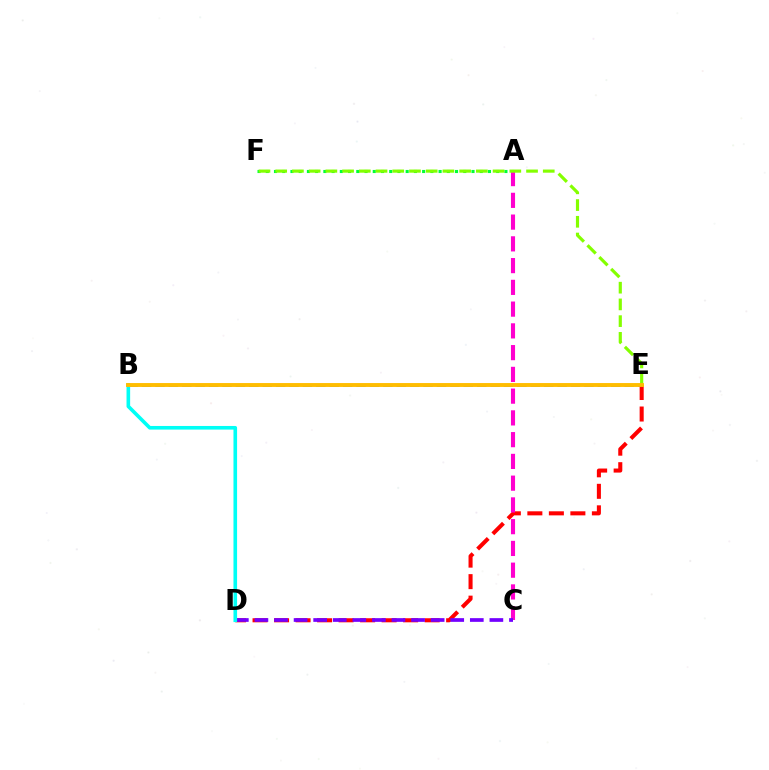{('D', 'E'): [{'color': '#ff0000', 'line_style': 'dashed', 'thickness': 2.92}], ('A', 'F'): [{'color': '#00ff39', 'line_style': 'dotted', 'thickness': 2.24}], ('A', 'C'): [{'color': '#ff00cf', 'line_style': 'dashed', 'thickness': 2.96}], ('B', 'E'): [{'color': '#004bff', 'line_style': 'dashed', 'thickness': 1.82}, {'color': '#ffbd00', 'line_style': 'solid', 'thickness': 2.8}], ('C', 'D'): [{'color': '#7200ff', 'line_style': 'dashed', 'thickness': 2.66}], ('B', 'D'): [{'color': '#00fff6', 'line_style': 'solid', 'thickness': 2.61}], ('E', 'F'): [{'color': '#84ff00', 'line_style': 'dashed', 'thickness': 2.27}]}